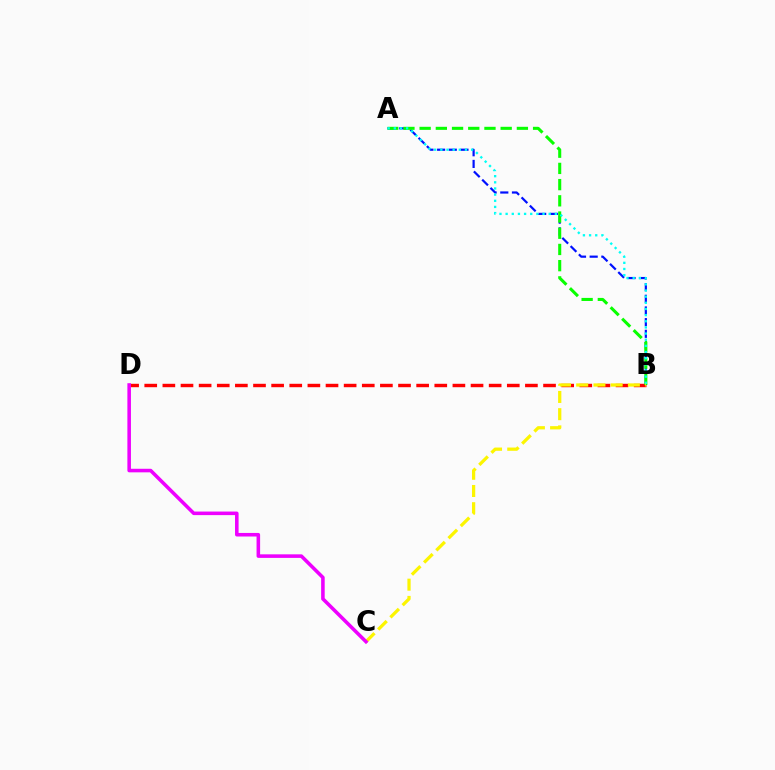{('A', 'B'): [{'color': '#0010ff', 'line_style': 'dashed', 'thickness': 1.59}, {'color': '#08ff00', 'line_style': 'dashed', 'thickness': 2.2}, {'color': '#00fff6', 'line_style': 'dotted', 'thickness': 1.67}], ('B', 'D'): [{'color': '#ff0000', 'line_style': 'dashed', 'thickness': 2.46}], ('B', 'C'): [{'color': '#fcf500', 'line_style': 'dashed', 'thickness': 2.34}], ('C', 'D'): [{'color': '#ee00ff', 'line_style': 'solid', 'thickness': 2.56}]}